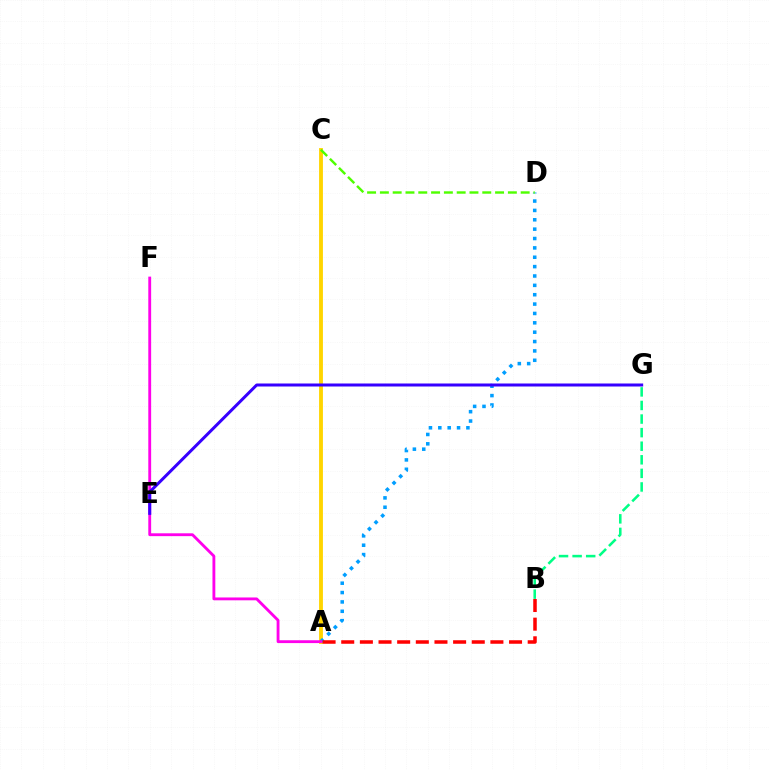{('B', 'G'): [{'color': '#00ff86', 'line_style': 'dashed', 'thickness': 1.84}], ('A', 'C'): [{'color': '#ffd500', 'line_style': 'solid', 'thickness': 2.77}], ('A', 'D'): [{'color': '#009eff', 'line_style': 'dotted', 'thickness': 2.54}], ('A', 'F'): [{'color': '#ff00ed', 'line_style': 'solid', 'thickness': 2.05}], ('E', 'G'): [{'color': '#3700ff', 'line_style': 'solid', 'thickness': 2.16}], ('A', 'B'): [{'color': '#ff0000', 'line_style': 'dashed', 'thickness': 2.53}], ('C', 'D'): [{'color': '#4fff00', 'line_style': 'dashed', 'thickness': 1.74}]}